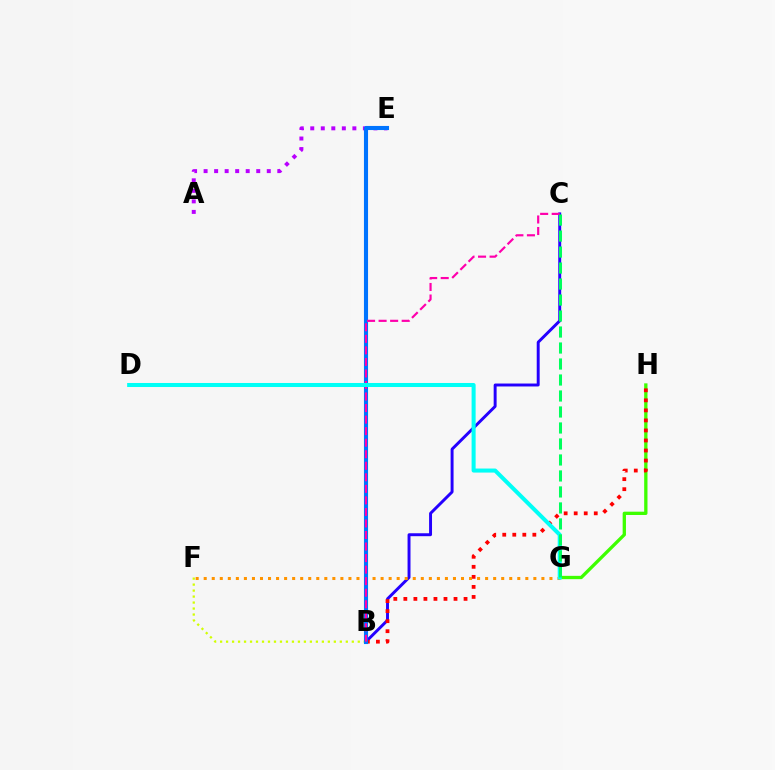{('G', 'H'): [{'color': '#3dff00', 'line_style': 'solid', 'thickness': 2.38}], ('B', 'F'): [{'color': '#d1ff00', 'line_style': 'dotted', 'thickness': 1.63}], ('B', 'C'): [{'color': '#2500ff', 'line_style': 'solid', 'thickness': 2.12}, {'color': '#ff00ac', 'line_style': 'dashed', 'thickness': 1.57}], ('B', 'H'): [{'color': '#ff0000', 'line_style': 'dotted', 'thickness': 2.73}], ('F', 'G'): [{'color': '#ff9400', 'line_style': 'dotted', 'thickness': 2.18}], ('A', 'E'): [{'color': '#b900ff', 'line_style': 'dotted', 'thickness': 2.86}], ('B', 'E'): [{'color': '#0074ff', 'line_style': 'solid', 'thickness': 2.95}], ('D', 'G'): [{'color': '#00fff6', 'line_style': 'solid', 'thickness': 2.9}], ('C', 'G'): [{'color': '#00ff5c', 'line_style': 'dashed', 'thickness': 2.17}]}